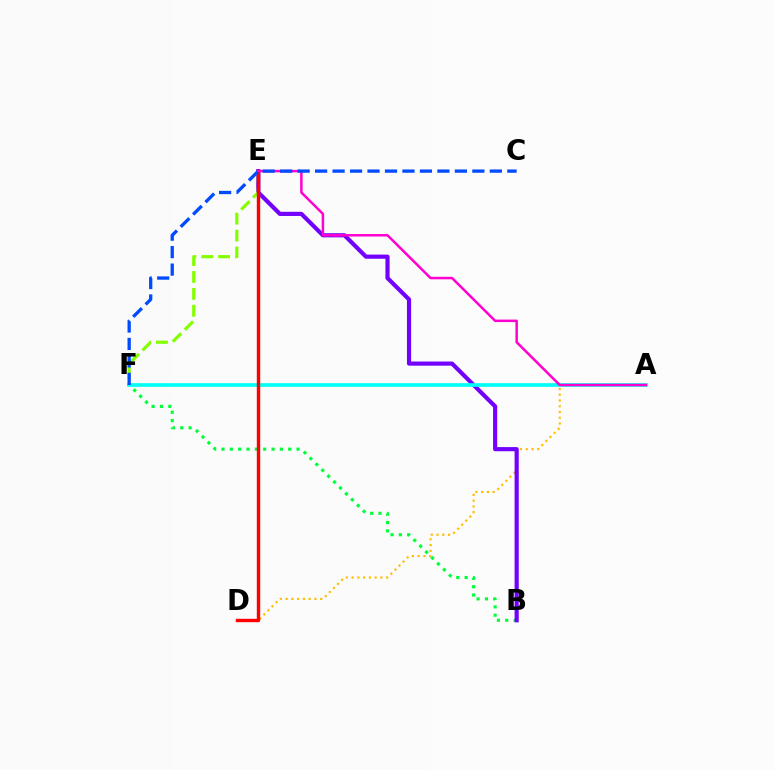{('A', 'D'): [{'color': '#ffbd00', 'line_style': 'dotted', 'thickness': 1.56}], ('B', 'F'): [{'color': '#00ff39', 'line_style': 'dotted', 'thickness': 2.27}], ('B', 'E'): [{'color': '#7200ff', 'line_style': 'solid', 'thickness': 2.99}], ('E', 'F'): [{'color': '#84ff00', 'line_style': 'dashed', 'thickness': 2.29}], ('A', 'F'): [{'color': '#00fff6', 'line_style': 'solid', 'thickness': 2.65}], ('D', 'E'): [{'color': '#ff0000', 'line_style': 'solid', 'thickness': 2.44}], ('A', 'E'): [{'color': '#ff00cf', 'line_style': 'solid', 'thickness': 1.79}], ('C', 'F'): [{'color': '#004bff', 'line_style': 'dashed', 'thickness': 2.37}]}